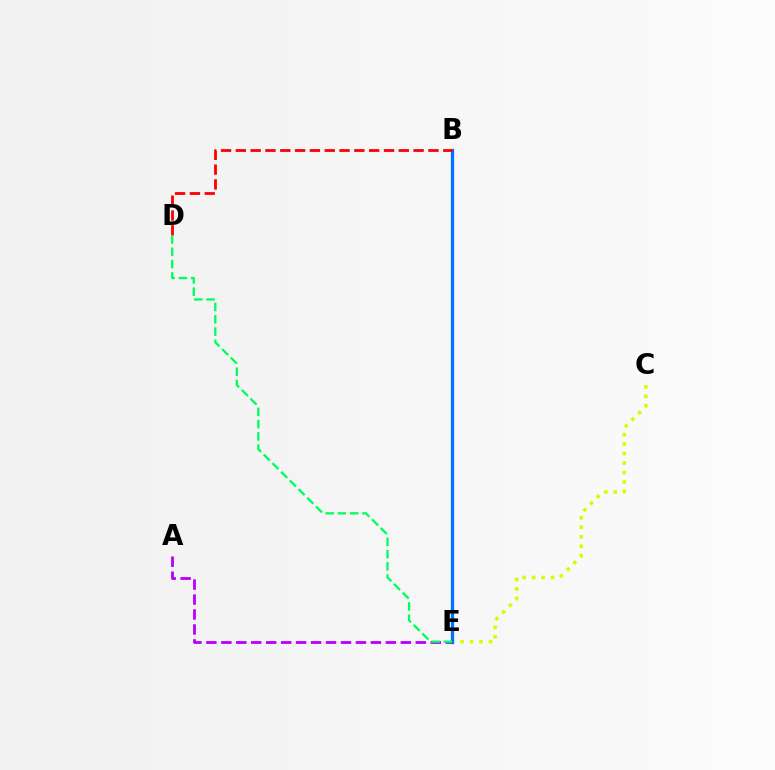{('C', 'E'): [{'color': '#d1ff00', 'line_style': 'dotted', 'thickness': 2.57}], ('A', 'E'): [{'color': '#b900ff', 'line_style': 'dashed', 'thickness': 2.03}], ('B', 'E'): [{'color': '#0074ff', 'line_style': 'solid', 'thickness': 2.37}], ('B', 'D'): [{'color': '#ff0000', 'line_style': 'dashed', 'thickness': 2.01}], ('D', 'E'): [{'color': '#00ff5c', 'line_style': 'dashed', 'thickness': 1.67}]}